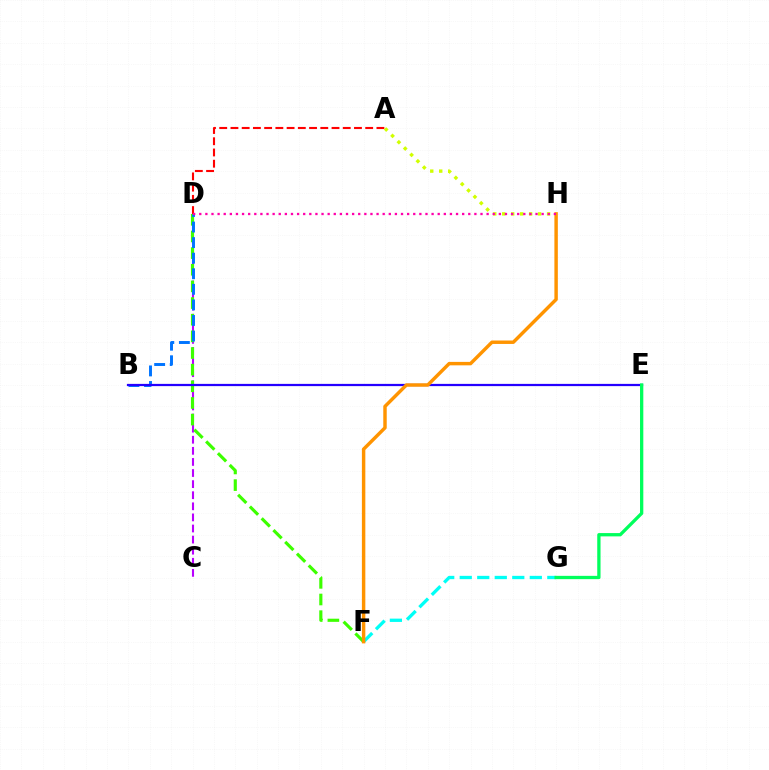{('F', 'G'): [{'color': '#00fff6', 'line_style': 'dashed', 'thickness': 2.38}], ('C', 'D'): [{'color': '#b900ff', 'line_style': 'dashed', 'thickness': 1.51}], ('D', 'F'): [{'color': '#3dff00', 'line_style': 'dashed', 'thickness': 2.26}], ('B', 'D'): [{'color': '#0074ff', 'line_style': 'dashed', 'thickness': 2.12}], ('B', 'E'): [{'color': '#2500ff', 'line_style': 'solid', 'thickness': 1.61}], ('F', 'H'): [{'color': '#ff9400', 'line_style': 'solid', 'thickness': 2.48}], ('A', 'D'): [{'color': '#ff0000', 'line_style': 'dashed', 'thickness': 1.53}], ('A', 'H'): [{'color': '#d1ff00', 'line_style': 'dotted', 'thickness': 2.44}], ('D', 'H'): [{'color': '#ff00ac', 'line_style': 'dotted', 'thickness': 1.66}], ('E', 'G'): [{'color': '#00ff5c', 'line_style': 'solid', 'thickness': 2.37}]}